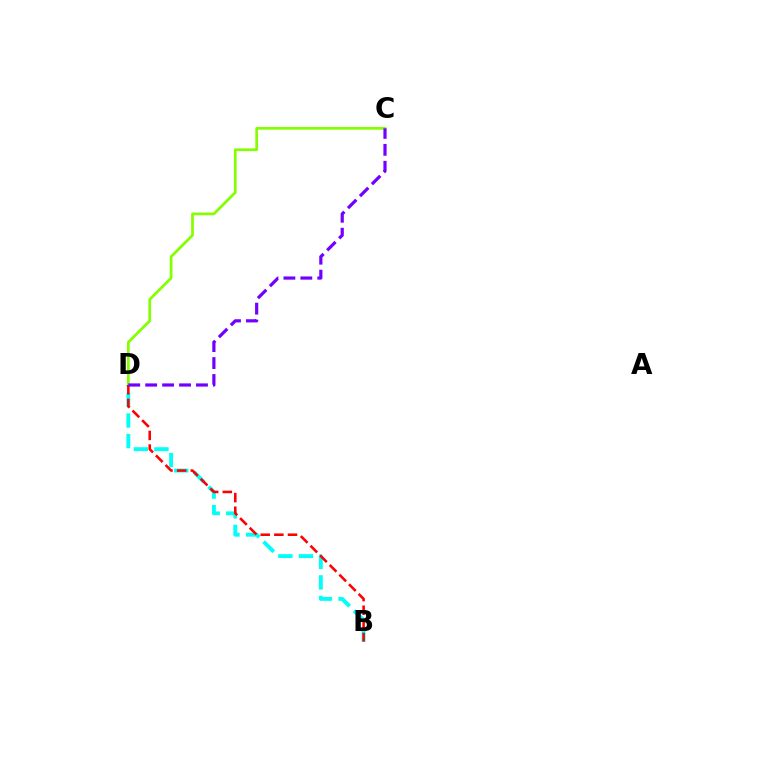{('B', 'D'): [{'color': '#00fff6', 'line_style': 'dashed', 'thickness': 2.8}, {'color': '#ff0000', 'line_style': 'dashed', 'thickness': 1.85}], ('C', 'D'): [{'color': '#84ff00', 'line_style': 'solid', 'thickness': 1.96}, {'color': '#7200ff', 'line_style': 'dashed', 'thickness': 2.3}]}